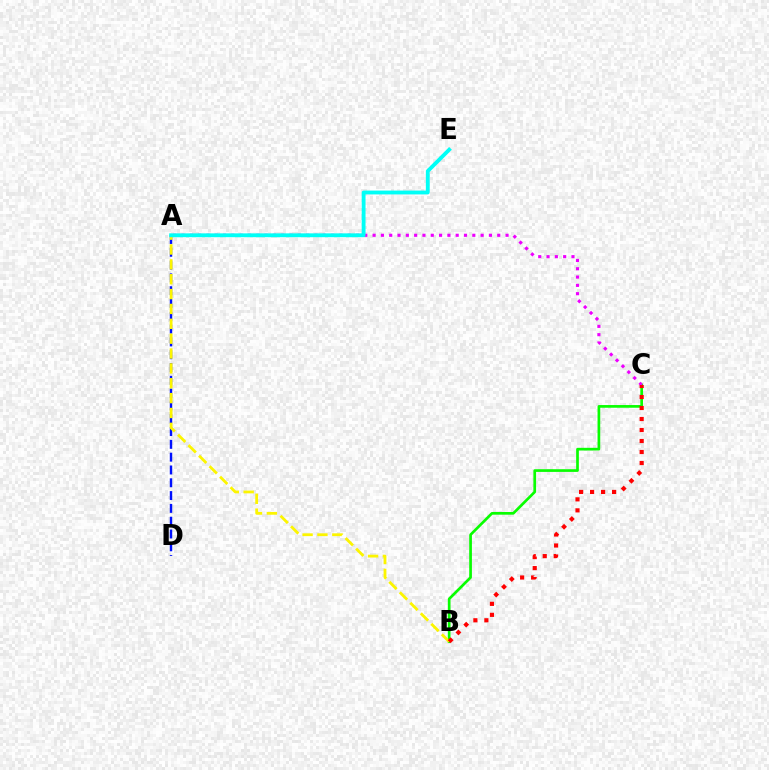{('A', 'D'): [{'color': '#0010ff', 'line_style': 'dashed', 'thickness': 1.74}], ('B', 'C'): [{'color': '#08ff00', 'line_style': 'solid', 'thickness': 1.94}, {'color': '#ff0000', 'line_style': 'dotted', 'thickness': 2.99}], ('A', 'B'): [{'color': '#fcf500', 'line_style': 'dashed', 'thickness': 2.02}], ('A', 'C'): [{'color': '#ee00ff', 'line_style': 'dotted', 'thickness': 2.26}], ('A', 'E'): [{'color': '#00fff6', 'line_style': 'solid', 'thickness': 2.76}]}